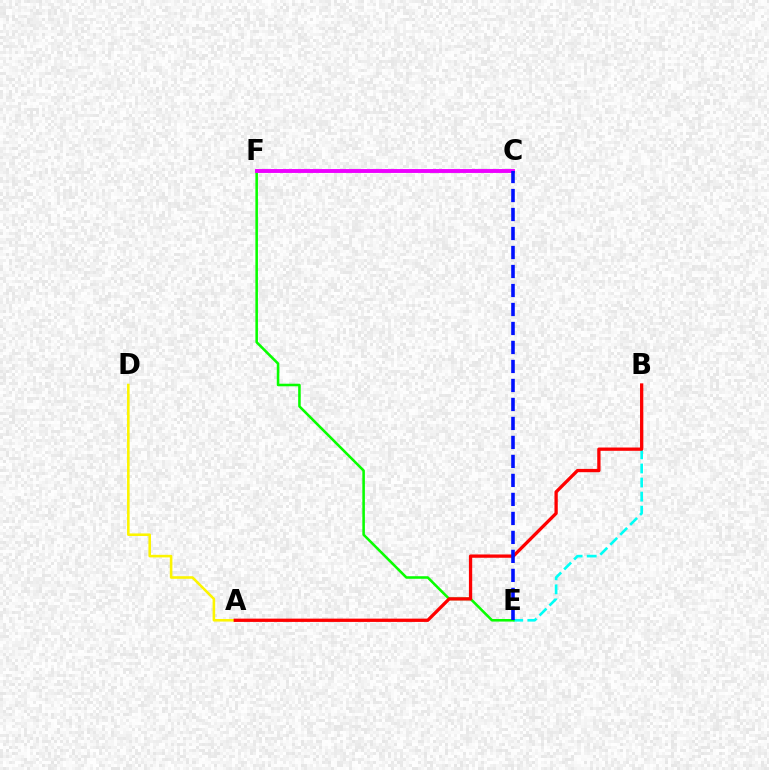{('B', 'E'): [{'color': '#00fff6', 'line_style': 'dashed', 'thickness': 1.91}], ('A', 'D'): [{'color': '#fcf500', 'line_style': 'solid', 'thickness': 1.86}], ('E', 'F'): [{'color': '#08ff00', 'line_style': 'solid', 'thickness': 1.84}], ('C', 'F'): [{'color': '#ee00ff', 'line_style': 'solid', 'thickness': 2.8}], ('A', 'B'): [{'color': '#ff0000', 'line_style': 'solid', 'thickness': 2.37}], ('C', 'E'): [{'color': '#0010ff', 'line_style': 'dashed', 'thickness': 2.58}]}